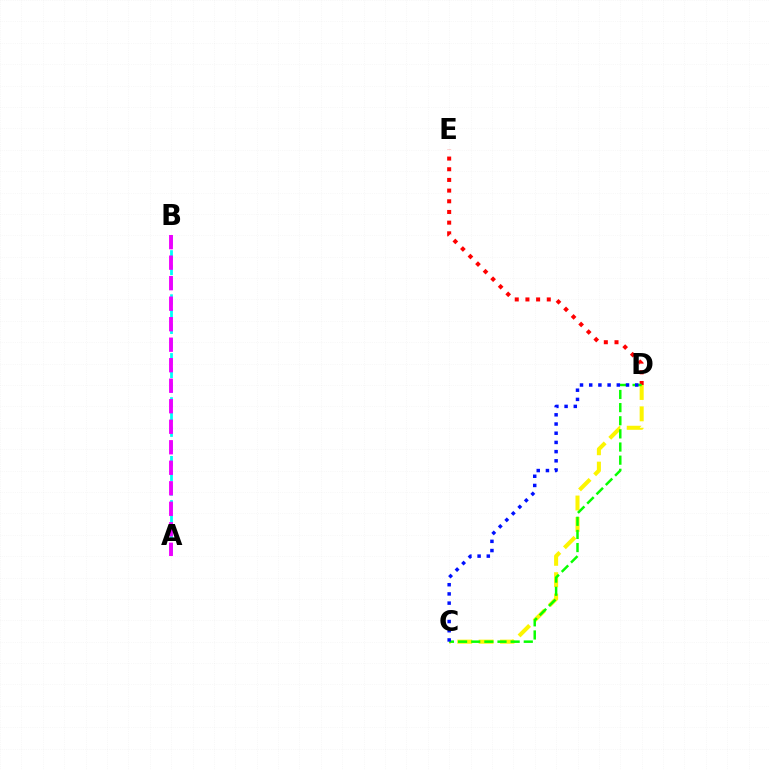{('C', 'D'): [{'color': '#fcf500', 'line_style': 'dashed', 'thickness': 2.9}, {'color': '#08ff00', 'line_style': 'dashed', 'thickness': 1.78}, {'color': '#0010ff', 'line_style': 'dotted', 'thickness': 2.5}], ('D', 'E'): [{'color': '#ff0000', 'line_style': 'dotted', 'thickness': 2.9}], ('A', 'B'): [{'color': '#00fff6', 'line_style': 'dashed', 'thickness': 2.0}, {'color': '#ee00ff', 'line_style': 'dashed', 'thickness': 2.79}]}